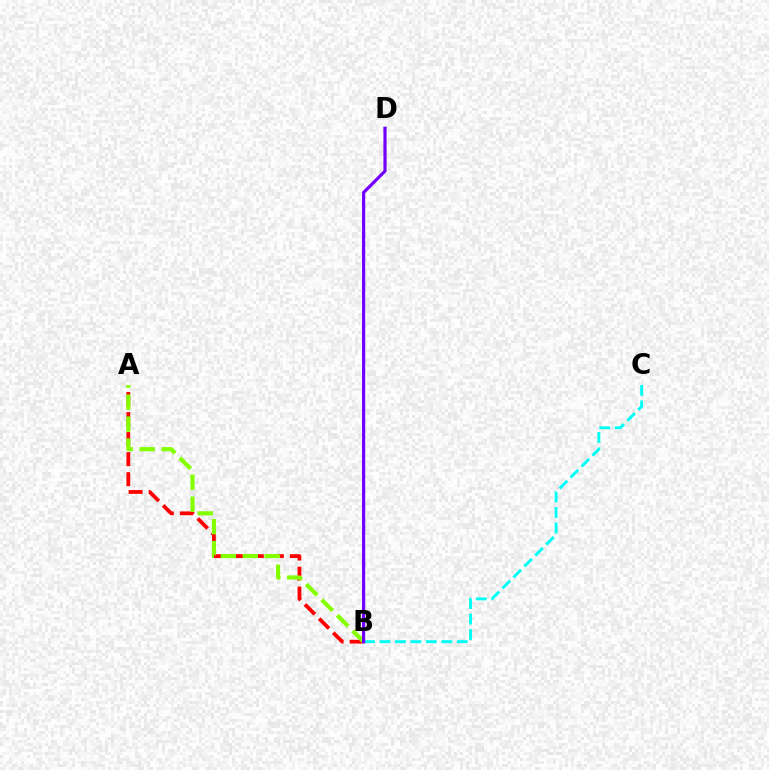{('A', 'B'): [{'color': '#ff0000', 'line_style': 'dashed', 'thickness': 2.72}, {'color': '#84ff00', 'line_style': 'dashed', 'thickness': 2.98}], ('B', 'C'): [{'color': '#00fff6', 'line_style': 'dashed', 'thickness': 2.1}], ('B', 'D'): [{'color': '#7200ff', 'line_style': 'solid', 'thickness': 2.29}]}